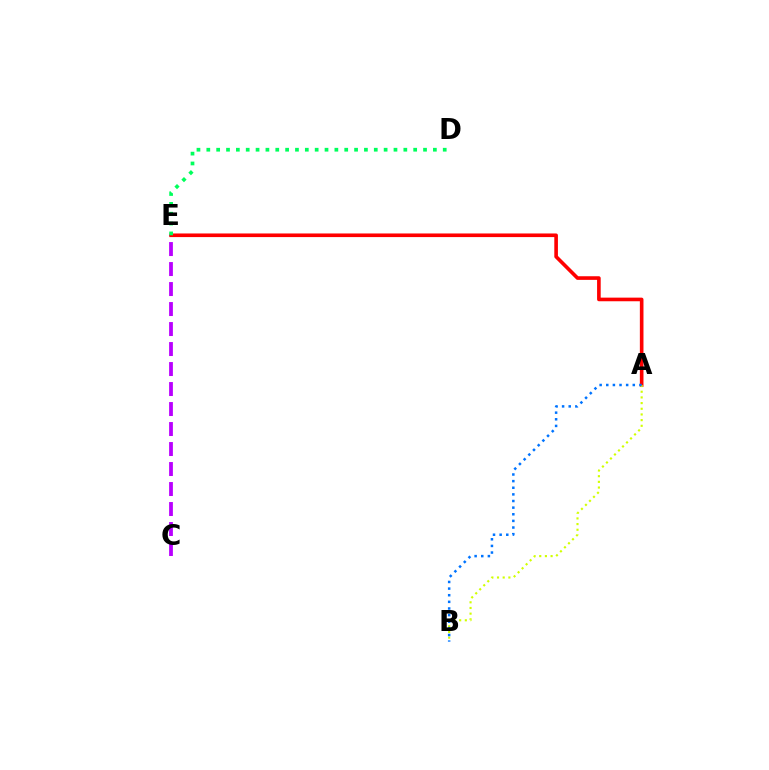{('C', 'E'): [{'color': '#b900ff', 'line_style': 'dashed', 'thickness': 2.72}], ('A', 'E'): [{'color': '#ff0000', 'line_style': 'solid', 'thickness': 2.61}], ('D', 'E'): [{'color': '#00ff5c', 'line_style': 'dotted', 'thickness': 2.68}], ('A', 'B'): [{'color': '#d1ff00', 'line_style': 'dotted', 'thickness': 1.54}, {'color': '#0074ff', 'line_style': 'dotted', 'thickness': 1.8}]}